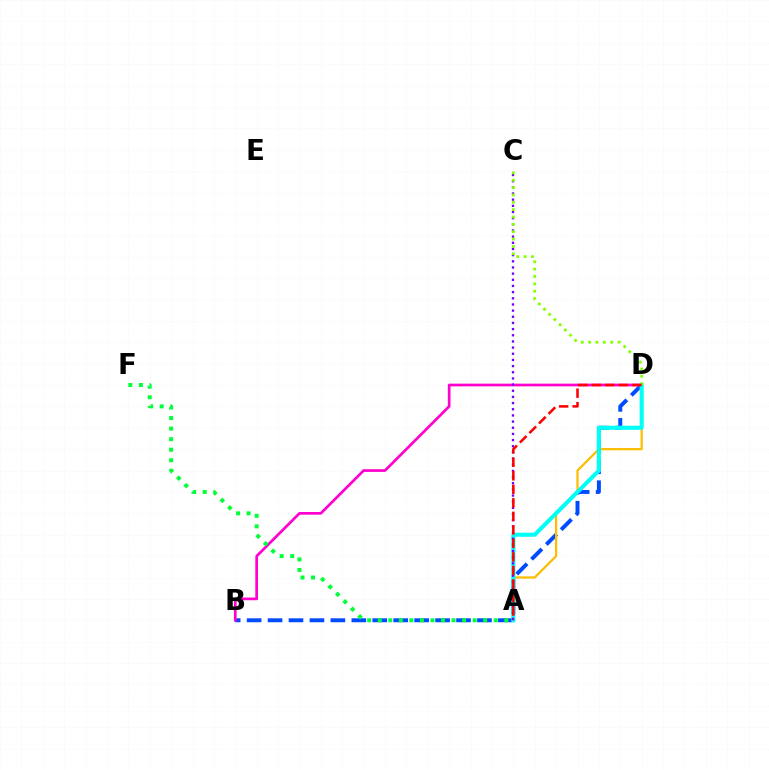{('B', 'D'): [{'color': '#004bff', 'line_style': 'dashed', 'thickness': 2.84}, {'color': '#ff00cf', 'line_style': 'solid', 'thickness': 1.95}], ('A', 'F'): [{'color': '#00ff39', 'line_style': 'dotted', 'thickness': 2.87}], ('A', 'D'): [{'color': '#ffbd00', 'line_style': 'solid', 'thickness': 1.62}, {'color': '#00fff6', 'line_style': 'solid', 'thickness': 2.93}, {'color': '#ff0000', 'line_style': 'dashed', 'thickness': 1.84}], ('A', 'C'): [{'color': '#7200ff', 'line_style': 'dotted', 'thickness': 1.67}], ('C', 'D'): [{'color': '#84ff00', 'line_style': 'dotted', 'thickness': 2.0}]}